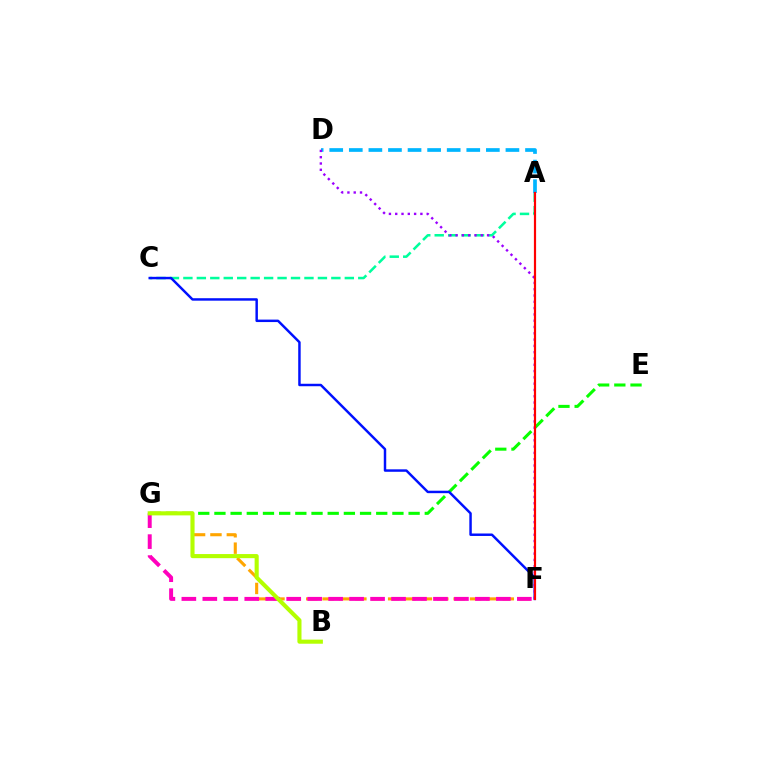{('E', 'G'): [{'color': '#08ff00', 'line_style': 'dashed', 'thickness': 2.2}], ('A', 'C'): [{'color': '#00ff9d', 'line_style': 'dashed', 'thickness': 1.83}], ('A', 'D'): [{'color': '#00b5ff', 'line_style': 'dashed', 'thickness': 2.66}], ('C', 'F'): [{'color': '#0010ff', 'line_style': 'solid', 'thickness': 1.77}], ('D', 'F'): [{'color': '#9b00ff', 'line_style': 'dotted', 'thickness': 1.71}], ('A', 'F'): [{'color': '#ff0000', 'line_style': 'solid', 'thickness': 1.58}], ('F', 'G'): [{'color': '#ffa500', 'line_style': 'dashed', 'thickness': 2.23}, {'color': '#ff00bd', 'line_style': 'dashed', 'thickness': 2.85}], ('B', 'G'): [{'color': '#b3ff00', 'line_style': 'solid', 'thickness': 2.95}]}